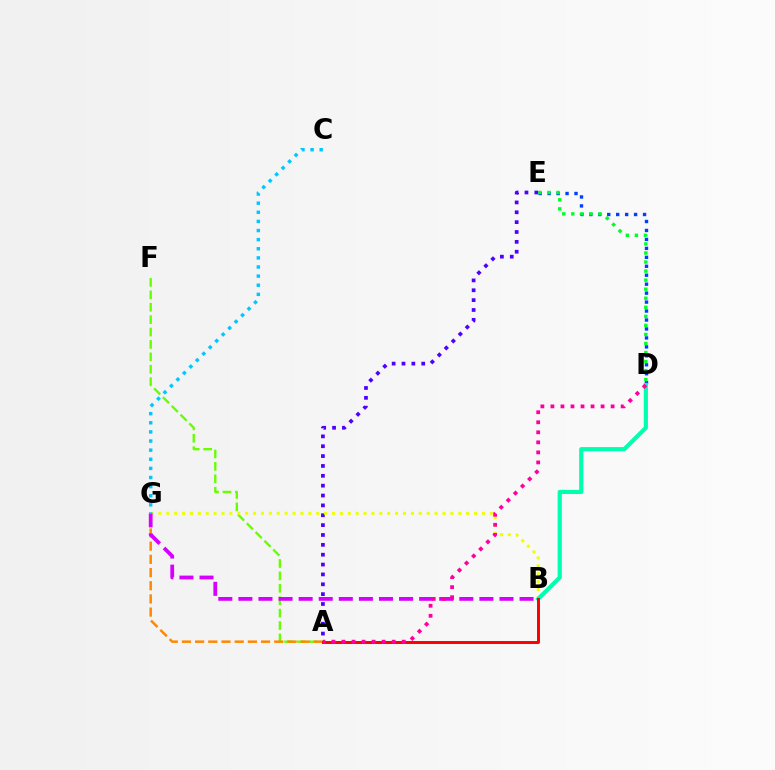{('A', 'F'): [{'color': '#66ff00', 'line_style': 'dashed', 'thickness': 1.69}], ('D', 'E'): [{'color': '#003fff', 'line_style': 'dotted', 'thickness': 2.43}, {'color': '#00ff27', 'line_style': 'dotted', 'thickness': 2.46}], ('A', 'E'): [{'color': '#4f00ff', 'line_style': 'dotted', 'thickness': 2.68}], ('B', 'G'): [{'color': '#eeff00', 'line_style': 'dotted', 'thickness': 2.14}, {'color': '#d600ff', 'line_style': 'dashed', 'thickness': 2.73}], ('A', 'G'): [{'color': '#ff8800', 'line_style': 'dashed', 'thickness': 1.79}], ('B', 'D'): [{'color': '#00ffaf', 'line_style': 'solid', 'thickness': 3.0}], ('C', 'G'): [{'color': '#00c7ff', 'line_style': 'dotted', 'thickness': 2.48}], ('A', 'B'): [{'color': '#ff0000', 'line_style': 'solid', 'thickness': 2.13}], ('A', 'D'): [{'color': '#ff00a0', 'line_style': 'dotted', 'thickness': 2.73}]}